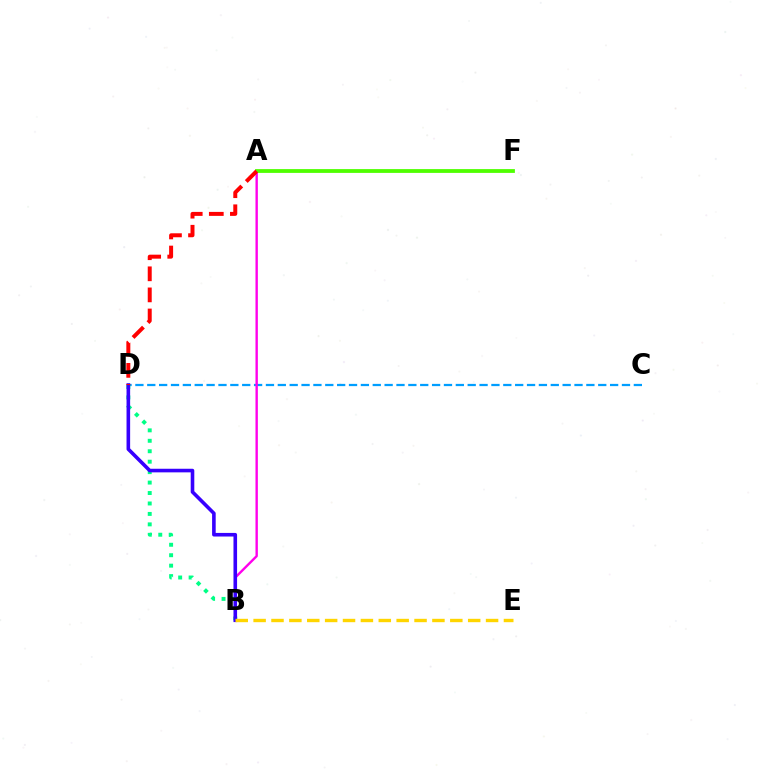{('C', 'D'): [{'color': '#009eff', 'line_style': 'dashed', 'thickness': 1.61}], ('B', 'D'): [{'color': '#00ff86', 'line_style': 'dotted', 'thickness': 2.84}, {'color': '#3700ff', 'line_style': 'solid', 'thickness': 2.59}], ('A', 'B'): [{'color': '#ff00ed', 'line_style': 'solid', 'thickness': 1.72}], ('A', 'F'): [{'color': '#4fff00', 'line_style': 'solid', 'thickness': 2.74}], ('A', 'D'): [{'color': '#ff0000', 'line_style': 'dashed', 'thickness': 2.86}], ('B', 'E'): [{'color': '#ffd500', 'line_style': 'dashed', 'thickness': 2.43}]}